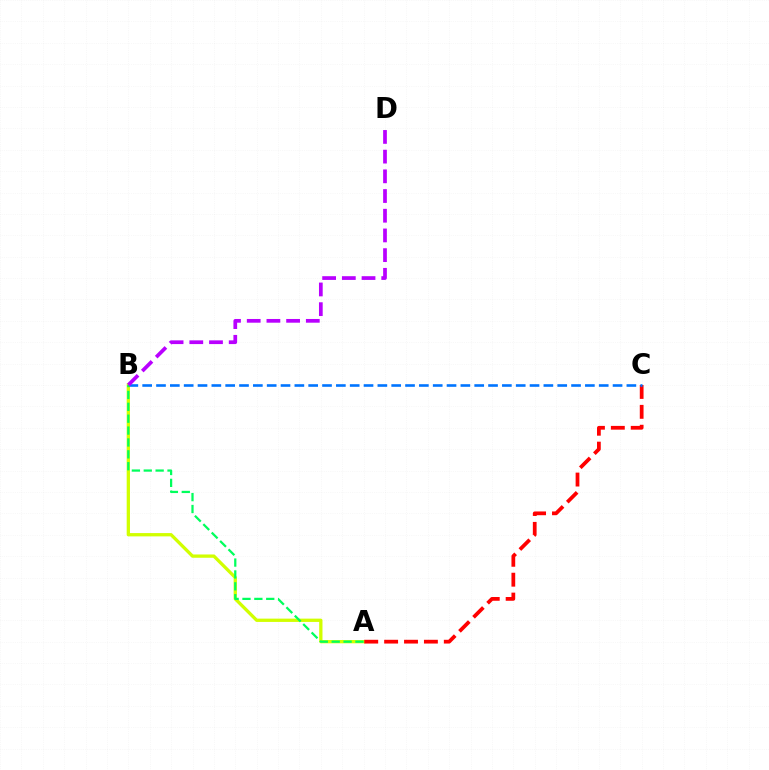{('A', 'B'): [{'color': '#d1ff00', 'line_style': 'solid', 'thickness': 2.37}, {'color': '#00ff5c', 'line_style': 'dashed', 'thickness': 1.61}], ('A', 'C'): [{'color': '#ff0000', 'line_style': 'dashed', 'thickness': 2.7}], ('B', 'C'): [{'color': '#0074ff', 'line_style': 'dashed', 'thickness': 1.88}], ('B', 'D'): [{'color': '#b900ff', 'line_style': 'dashed', 'thickness': 2.68}]}